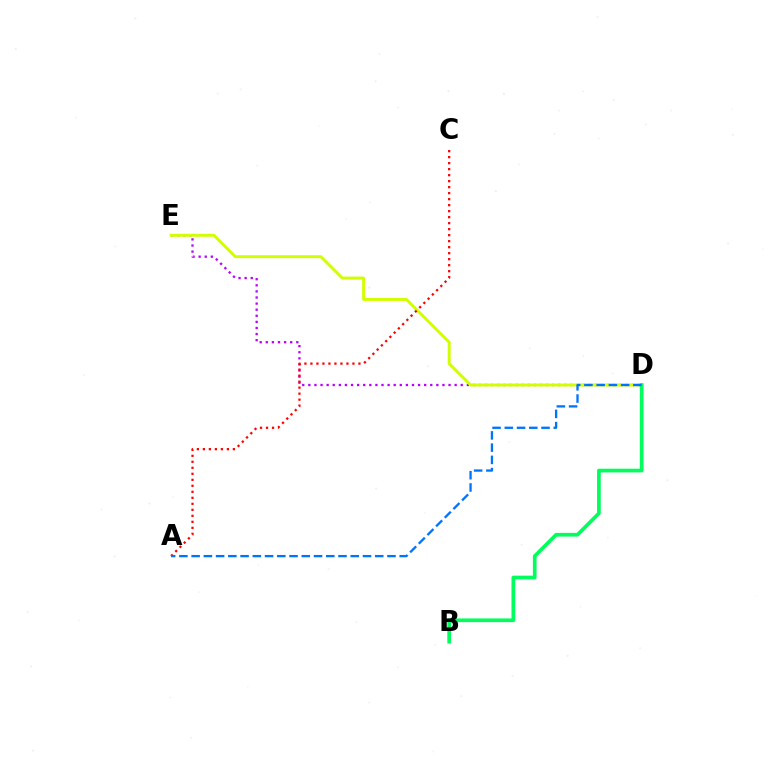{('D', 'E'): [{'color': '#b900ff', 'line_style': 'dotted', 'thickness': 1.66}, {'color': '#d1ff00', 'line_style': 'solid', 'thickness': 2.11}], ('A', 'C'): [{'color': '#ff0000', 'line_style': 'dotted', 'thickness': 1.63}], ('B', 'D'): [{'color': '#00ff5c', 'line_style': 'solid', 'thickness': 2.66}], ('A', 'D'): [{'color': '#0074ff', 'line_style': 'dashed', 'thickness': 1.66}]}